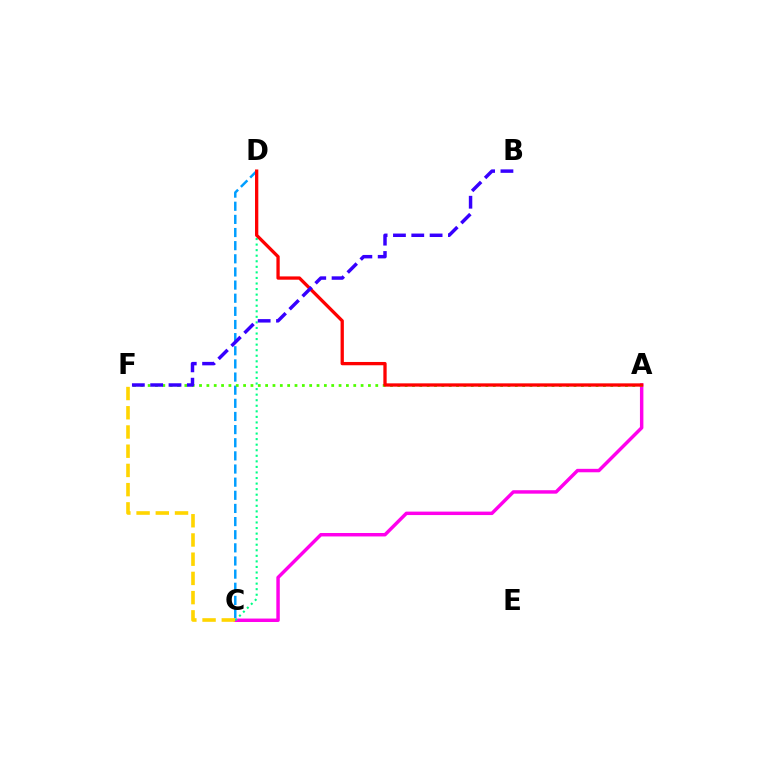{('C', 'D'): [{'color': '#009eff', 'line_style': 'dashed', 'thickness': 1.78}, {'color': '#00ff86', 'line_style': 'dotted', 'thickness': 1.51}], ('A', 'C'): [{'color': '#ff00ed', 'line_style': 'solid', 'thickness': 2.48}], ('A', 'F'): [{'color': '#4fff00', 'line_style': 'dotted', 'thickness': 2.0}], ('A', 'D'): [{'color': '#ff0000', 'line_style': 'solid', 'thickness': 2.37}], ('C', 'F'): [{'color': '#ffd500', 'line_style': 'dashed', 'thickness': 2.61}], ('B', 'F'): [{'color': '#3700ff', 'line_style': 'dashed', 'thickness': 2.49}]}